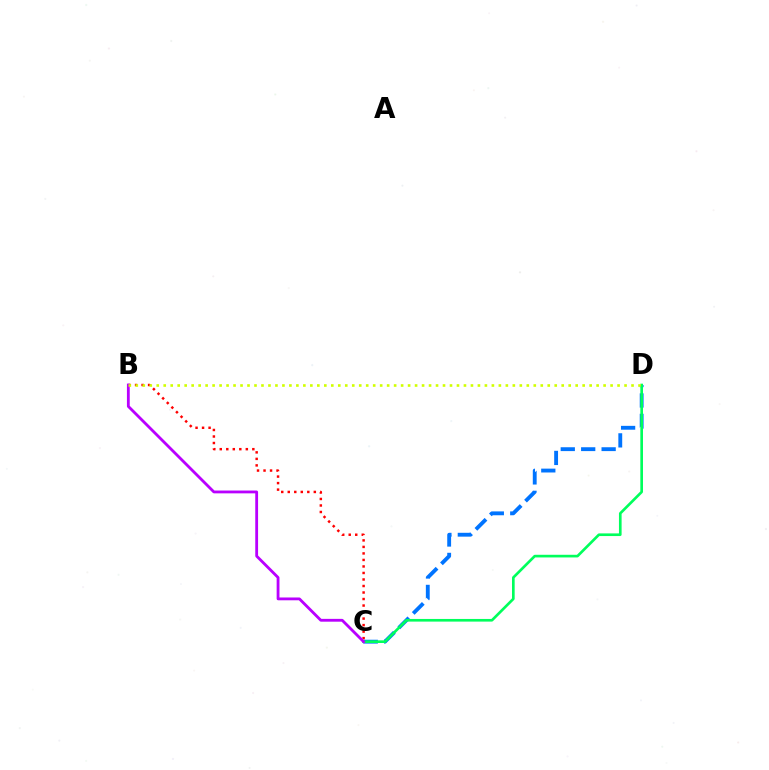{('C', 'D'): [{'color': '#0074ff', 'line_style': 'dashed', 'thickness': 2.78}, {'color': '#00ff5c', 'line_style': 'solid', 'thickness': 1.91}], ('B', 'C'): [{'color': '#ff0000', 'line_style': 'dotted', 'thickness': 1.77}, {'color': '#b900ff', 'line_style': 'solid', 'thickness': 2.03}], ('B', 'D'): [{'color': '#d1ff00', 'line_style': 'dotted', 'thickness': 1.9}]}